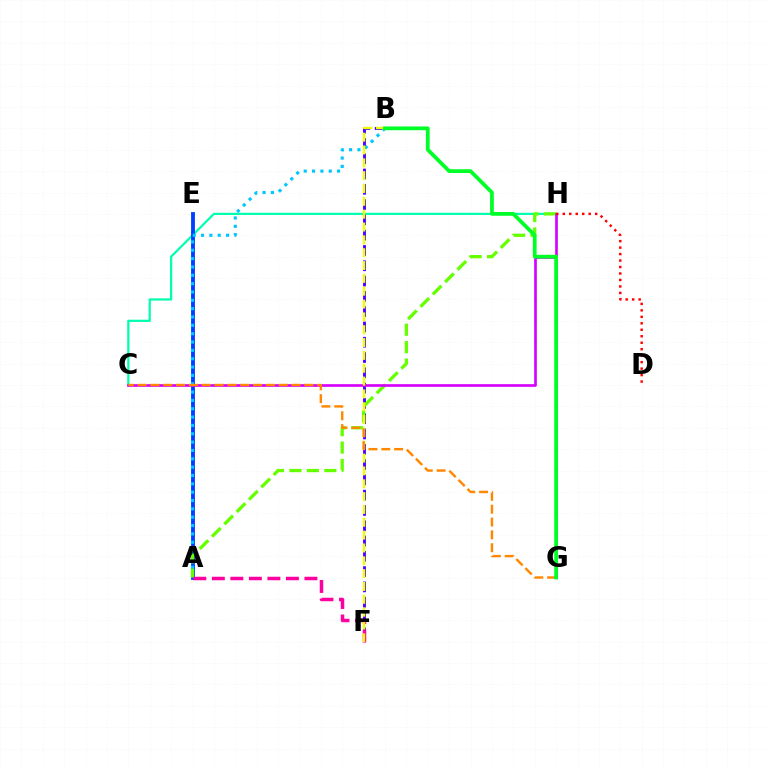{('C', 'H'): [{'color': '#00ffaf', 'line_style': 'solid', 'thickness': 1.6}, {'color': '#d600ff', 'line_style': 'solid', 'thickness': 1.92}], ('B', 'F'): [{'color': '#4f00ff', 'line_style': 'dashed', 'thickness': 2.08}, {'color': '#eeff00', 'line_style': 'dashed', 'thickness': 1.74}], ('A', 'E'): [{'color': '#003fff', 'line_style': 'solid', 'thickness': 2.76}], ('A', 'B'): [{'color': '#00c7ff', 'line_style': 'dotted', 'thickness': 2.27}], ('A', 'H'): [{'color': '#66ff00', 'line_style': 'dashed', 'thickness': 2.37}], ('A', 'F'): [{'color': '#ff00a0', 'line_style': 'dashed', 'thickness': 2.52}], ('C', 'G'): [{'color': '#ff8800', 'line_style': 'dashed', 'thickness': 1.74}], ('B', 'G'): [{'color': '#00ff27', 'line_style': 'solid', 'thickness': 2.71}], ('D', 'H'): [{'color': '#ff0000', 'line_style': 'dotted', 'thickness': 1.76}]}